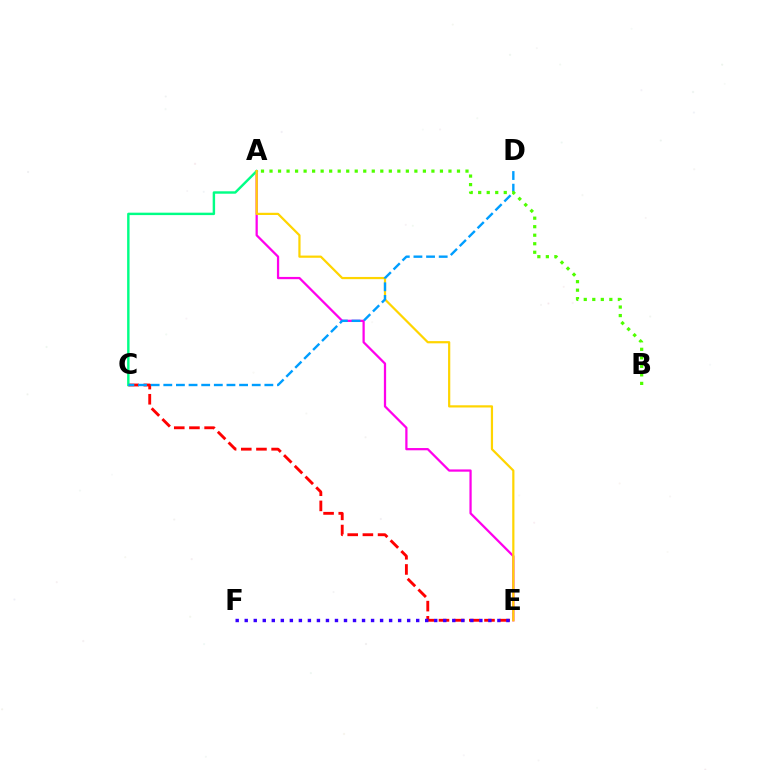{('A', 'E'): [{'color': '#ff00ed', 'line_style': 'solid', 'thickness': 1.62}, {'color': '#ffd500', 'line_style': 'solid', 'thickness': 1.6}], ('C', 'E'): [{'color': '#ff0000', 'line_style': 'dashed', 'thickness': 2.06}], ('A', 'C'): [{'color': '#00ff86', 'line_style': 'solid', 'thickness': 1.75}], ('C', 'D'): [{'color': '#009eff', 'line_style': 'dashed', 'thickness': 1.72}], ('A', 'B'): [{'color': '#4fff00', 'line_style': 'dotted', 'thickness': 2.32}], ('E', 'F'): [{'color': '#3700ff', 'line_style': 'dotted', 'thickness': 2.45}]}